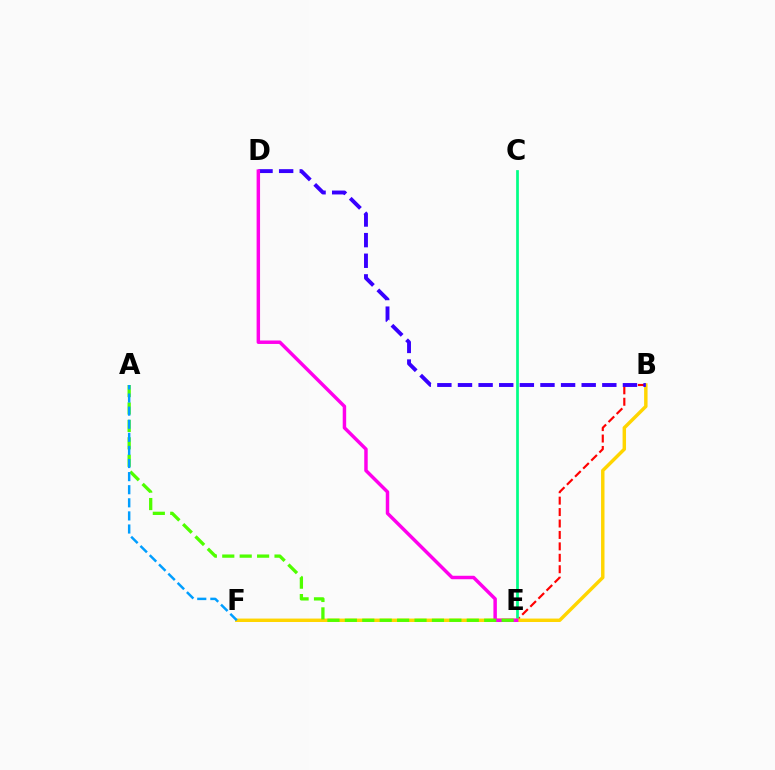{('B', 'E'): [{'color': '#ff0000', 'line_style': 'dashed', 'thickness': 1.55}], ('C', 'E'): [{'color': '#00ff86', 'line_style': 'solid', 'thickness': 1.96}], ('B', 'F'): [{'color': '#ffd500', 'line_style': 'solid', 'thickness': 2.48}], ('B', 'D'): [{'color': '#3700ff', 'line_style': 'dashed', 'thickness': 2.8}], ('D', 'E'): [{'color': '#ff00ed', 'line_style': 'solid', 'thickness': 2.49}], ('A', 'E'): [{'color': '#4fff00', 'line_style': 'dashed', 'thickness': 2.37}], ('A', 'F'): [{'color': '#009eff', 'line_style': 'dashed', 'thickness': 1.78}]}